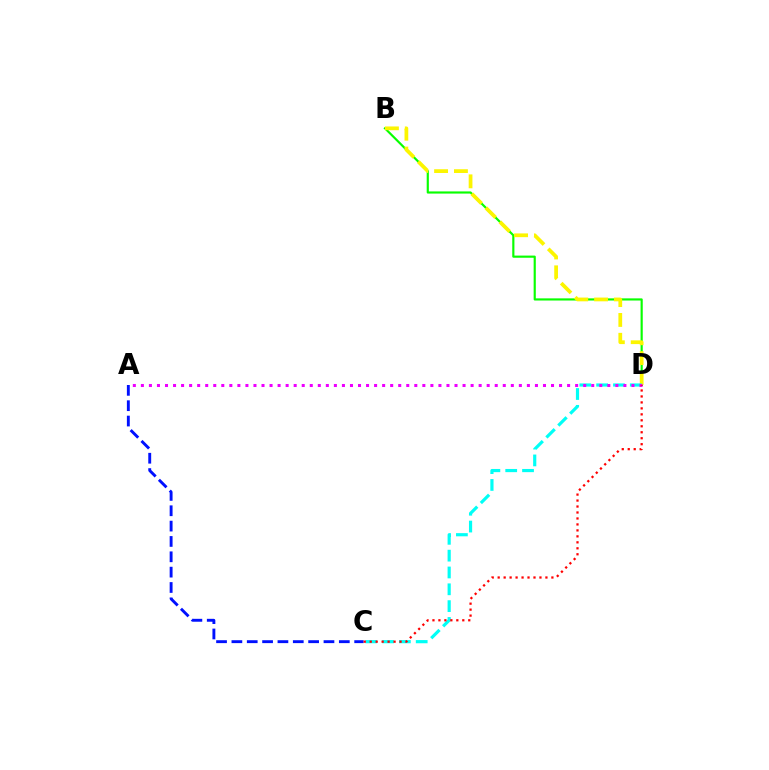{('B', 'D'): [{'color': '#08ff00', 'line_style': 'solid', 'thickness': 1.56}, {'color': '#fcf500', 'line_style': 'dashed', 'thickness': 2.7}], ('A', 'C'): [{'color': '#0010ff', 'line_style': 'dashed', 'thickness': 2.08}], ('C', 'D'): [{'color': '#00fff6', 'line_style': 'dashed', 'thickness': 2.29}, {'color': '#ff0000', 'line_style': 'dotted', 'thickness': 1.62}], ('A', 'D'): [{'color': '#ee00ff', 'line_style': 'dotted', 'thickness': 2.19}]}